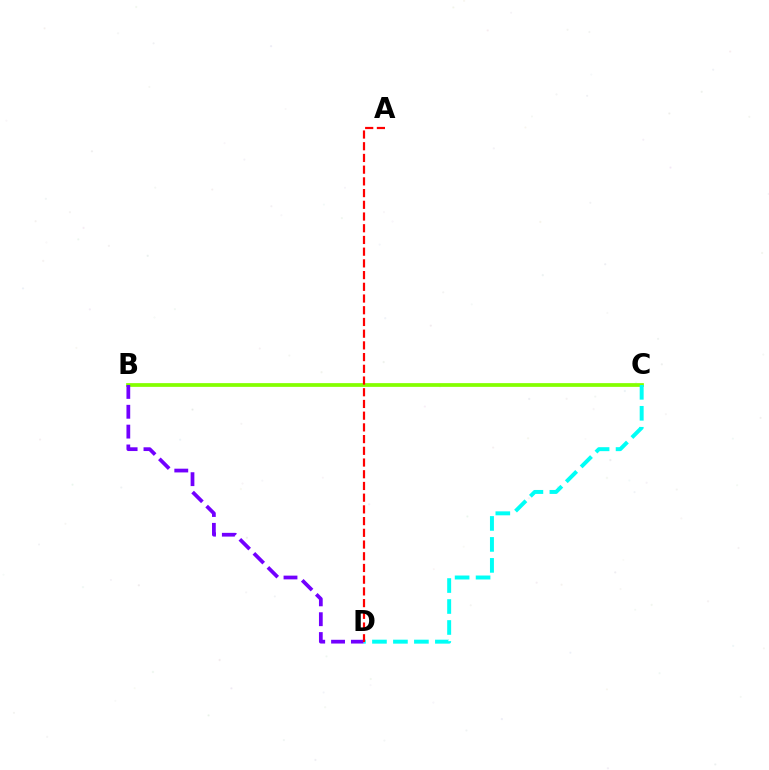{('B', 'C'): [{'color': '#84ff00', 'line_style': 'solid', 'thickness': 2.69}], ('C', 'D'): [{'color': '#00fff6', 'line_style': 'dashed', 'thickness': 2.85}], ('B', 'D'): [{'color': '#7200ff', 'line_style': 'dashed', 'thickness': 2.7}], ('A', 'D'): [{'color': '#ff0000', 'line_style': 'dashed', 'thickness': 1.59}]}